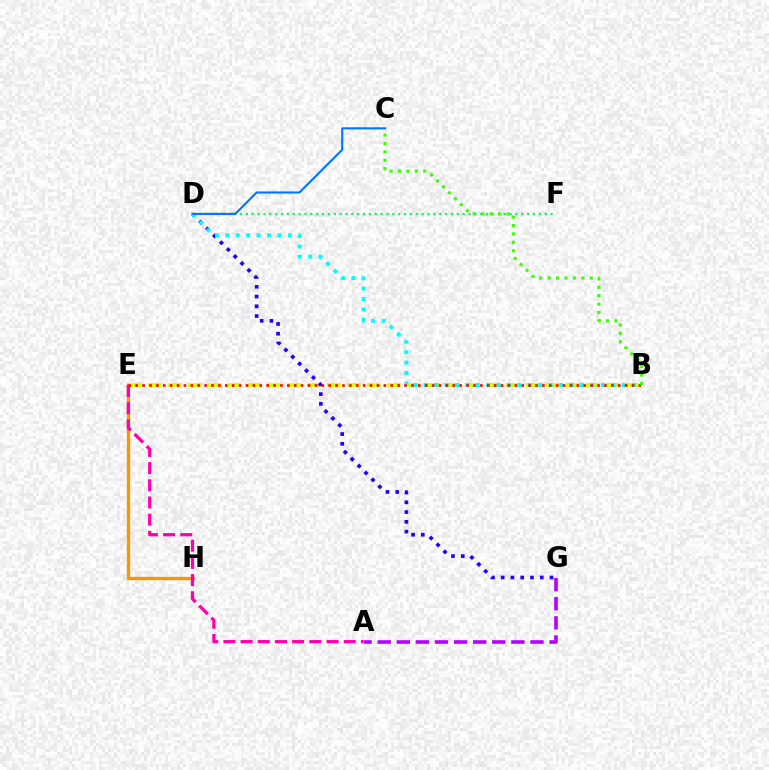{('D', 'F'): [{'color': '#00ff5c', 'line_style': 'dotted', 'thickness': 1.59}], ('B', 'E'): [{'color': '#d1ff00', 'line_style': 'dashed', 'thickness': 2.7}, {'color': '#ff0000', 'line_style': 'dotted', 'thickness': 1.87}], ('E', 'H'): [{'color': '#ff9400', 'line_style': 'solid', 'thickness': 2.37}], ('D', 'G'): [{'color': '#2500ff', 'line_style': 'dotted', 'thickness': 2.65}], ('A', 'E'): [{'color': '#ff00ac', 'line_style': 'dashed', 'thickness': 2.34}], ('A', 'G'): [{'color': '#b900ff', 'line_style': 'dashed', 'thickness': 2.59}], ('B', 'D'): [{'color': '#00fff6', 'line_style': 'dotted', 'thickness': 2.83}], ('B', 'C'): [{'color': '#3dff00', 'line_style': 'dotted', 'thickness': 2.29}], ('C', 'D'): [{'color': '#0074ff', 'line_style': 'solid', 'thickness': 1.5}]}